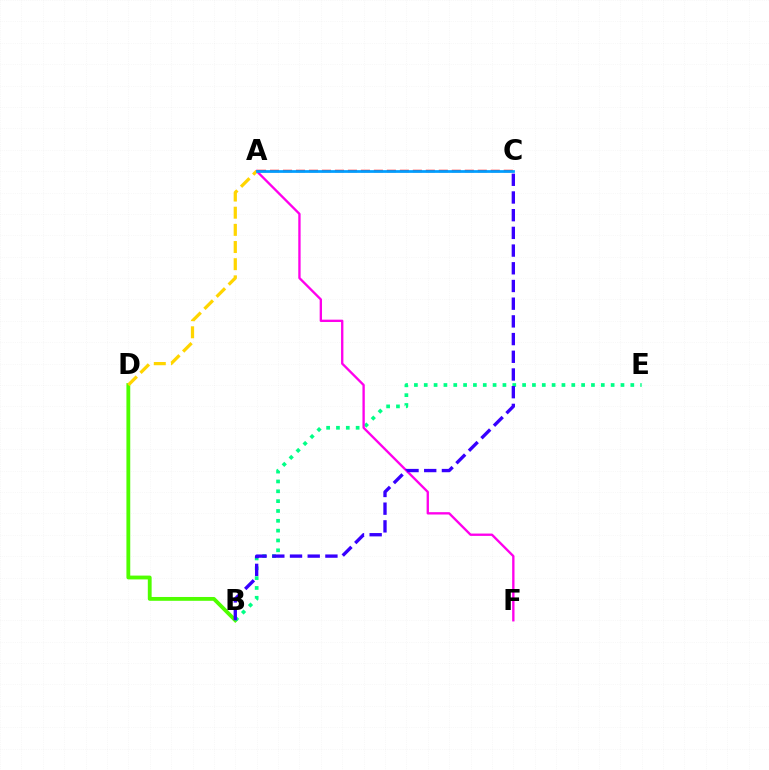{('A', 'C'): [{'color': '#ff0000', 'line_style': 'dashed', 'thickness': 1.76}, {'color': '#009eff', 'line_style': 'solid', 'thickness': 1.97}], ('B', 'D'): [{'color': '#4fff00', 'line_style': 'solid', 'thickness': 2.75}], ('B', 'E'): [{'color': '#00ff86', 'line_style': 'dotted', 'thickness': 2.67}], ('A', 'F'): [{'color': '#ff00ed', 'line_style': 'solid', 'thickness': 1.69}], ('A', 'D'): [{'color': '#ffd500', 'line_style': 'dashed', 'thickness': 2.33}], ('B', 'C'): [{'color': '#3700ff', 'line_style': 'dashed', 'thickness': 2.4}]}